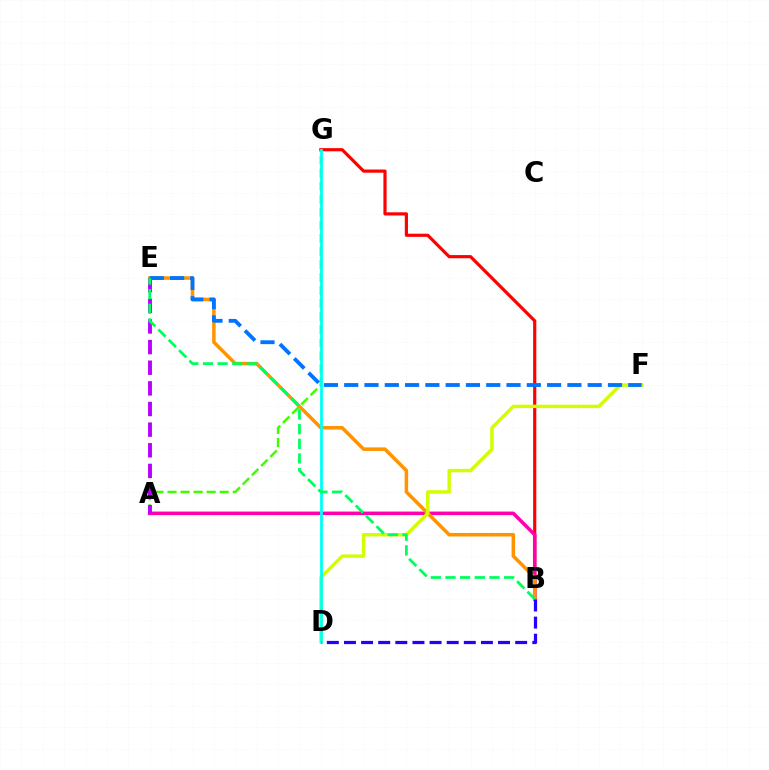{('B', 'G'): [{'color': '#ff0000', 'line_style': 'solid', 'thickness': 2.29}], ('A', 'G'): [{'color': '#3dff00', 'line_style': 'dashed', 'thickness': 1.77}], ('A', 'B'): [{'color': '#ff00ac', 'line_style': 'solid', 'thickness': 2.54}], ('B', 'E'): [{'color': '#ff9400', 'line_style': 'solid', 'thickness': 2.54}, {'color': '#00ff5c', 'line_style': 'dashed', 'thickness': 1.99}], ('A', 'E'): [{'color': '#b900ff', 'line_style': 'dashed', 'thickness': 2.8}], ('D', 'F'): [{'color': '#d1ff00', 'line_style': 'solid', 'thickness': 2.47}], ('E', 'F'): [{'color': '#0074ff', 'line_style': 'dashed', 'thickness': 2.76}], ('D', 'G'): [{'color': '#00fff6', 'line_style': 'solid', 'thickness': 2.0}], ('B', 'D'): [{'color': '#2500ff', 'line_style': 'dashed', 'thickness': 2.33}]}